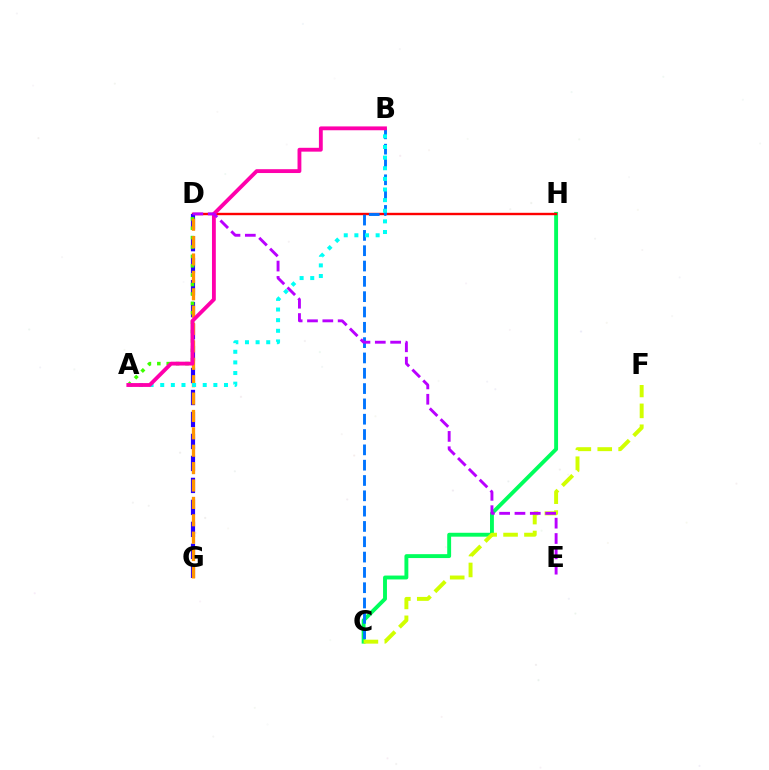{('C', 'H'): [{'color': '#00ff5c', 'line_style': 'solid', 'thickness': 2.8}], ('D', 'H'): [{'color': '#ff0000', 'line_style': 'solid', 'thickness': 1.72}], ('D', 'G'): [{'color': '#2500ff', 'line_style': 'dashed', 'thickness': 2.99}, {'color': '#ff9400', 'line_style': 'dashed', 'thickness': 2.36}], ('A', 'D'): [{'color': '#3dff00', 'line_style': 'dotted', 'thickness': 2.55}], ('C', 'F'): [{'color': '#d1ff00', 'line_style': 'dashed', 'thickness': 2.84}], ('B', 'C'): [{'color': '#0074ff', 'line_style': 'dashed', 'thickness': 2.08}], ('A', 'B'): [{'color': '#00fff6', 'line_style': 'dotted', 'thickness': 2.89}, {'color': '#ff00ac', 'line_style': 'solid', 'thickness': 2.77}], ('D', 'E'): [{'color': '#b900ff', 'line_style': 'dashed', 'thickness': 2.08}]}